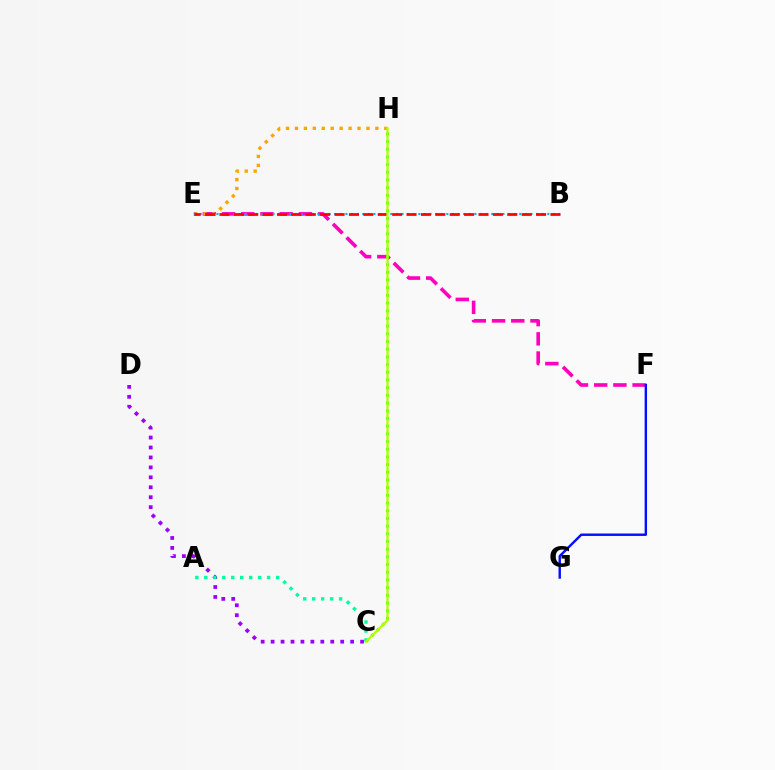{('E', 'F'): [{'color': '#ff00bd', 'line_style': 'dashed', 'thickness': 2.61}], ('E', 'H'): [{'color': '#ffa500', 'line_style': 'dotted', 'thickness': 2.43}], ('C', 'H'): [{'color': '#08ff00', 'line_style': 'dotted', 'thickness': 2.09}, {'color': '#b3ff00', 'line_style': 'solid', 'thickness': 1.66}], ('C', 'D'): [{'color': '#9b00ff', 'line_style': 'dotted', 'thickness': 2.7}], ('F', 'G'): [{'color': '#0010ff', 'line_style': 'solid', 'thickness': 1.74}], ('A', 'C'): [{'color': '#00ff9d', 'line_style': 'dotted', 'thickness': 2.44}], ('B', 'E'): [{'color': '#00b5ff', 'line_style': 'dotted', 'thickness': 1.52}, {'color': '#ff0000', 'line_style': 'dashed', 'thickness': 1.96}]}